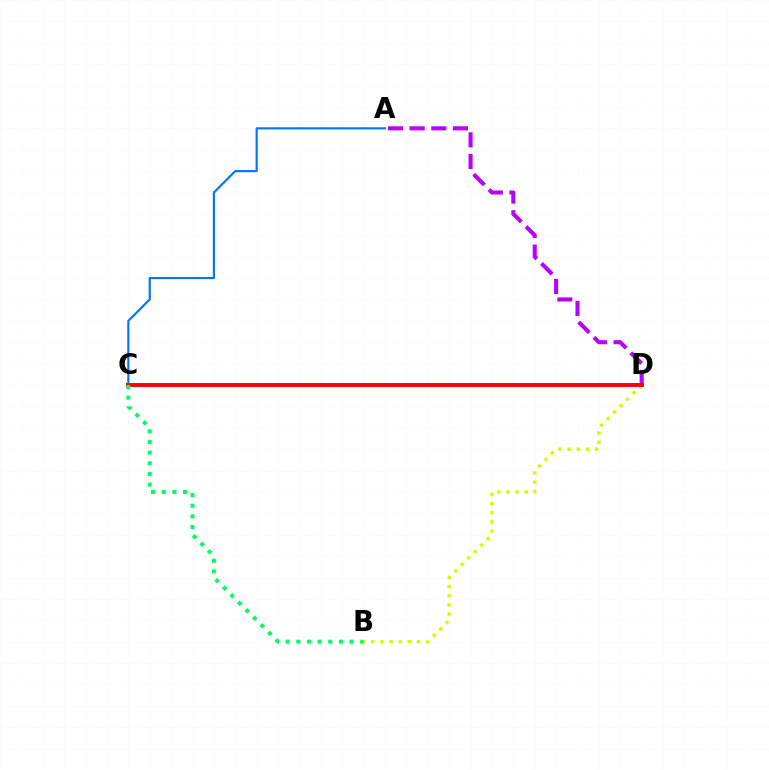{('B', 'D'): [{'color': '#d1ff00', 'line_style': 'dotted', 'thickness': 2.49}], ('A', 'C'): [{'color': '#0074ff', 'line_style': 'solid', 'thickness': 1.54}], ('A', 'D'): [{'color': '#b900ff', 'line_style': 'dashed', 'thickness': 2.94}], ('C', 'D'): [{'color': '#ff0000', 'line_style': 'solid', 'thickness': 2.83}], ('B', 'C'): [{'color': '#00ff5c', 'line_style': 'dotted', 'thickness': 2.89}]}